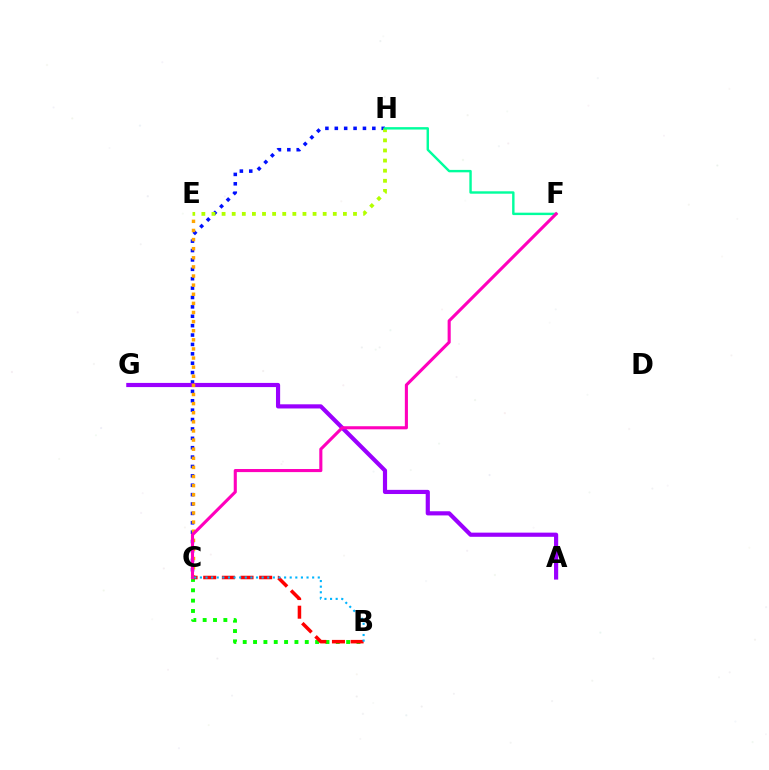{('C', 'H'): [{'color': '#0010ff', 'line_style': 'dotted', 'thickness': 2.55}], ('E', 'H'): [{'color': '#b3ff00', 'line_style': 'dotted', 'thickness': 2.75}], ('A', 'G'): [{'color': '#9b00ff', 'line_style': 'solid', 'thickness': 3.0}], ('C', 'E'): [{'color': '#ffa500', 'line_style': 'dotted', 'thickness': 2.48}], ('B', 'C'): [{'color': '#08ff00', 'line_style': 'dotted', 'thickness': 2.81}, {'color': '#ff0000', 'line_style': 'dashed', 'thickness': 2.53}, {'color': '#00b5ff', 'line_style': 'dotted', 'thickness': 1.53}], ('F', 'H'): [{'color': '#00ff9d', 'line_style': 'solid', 'thickness': 1.74}], ('C', 'F'): [{'color': '#ff00bd', 'line_style': 'solid', 'thickness': 2.23}]}